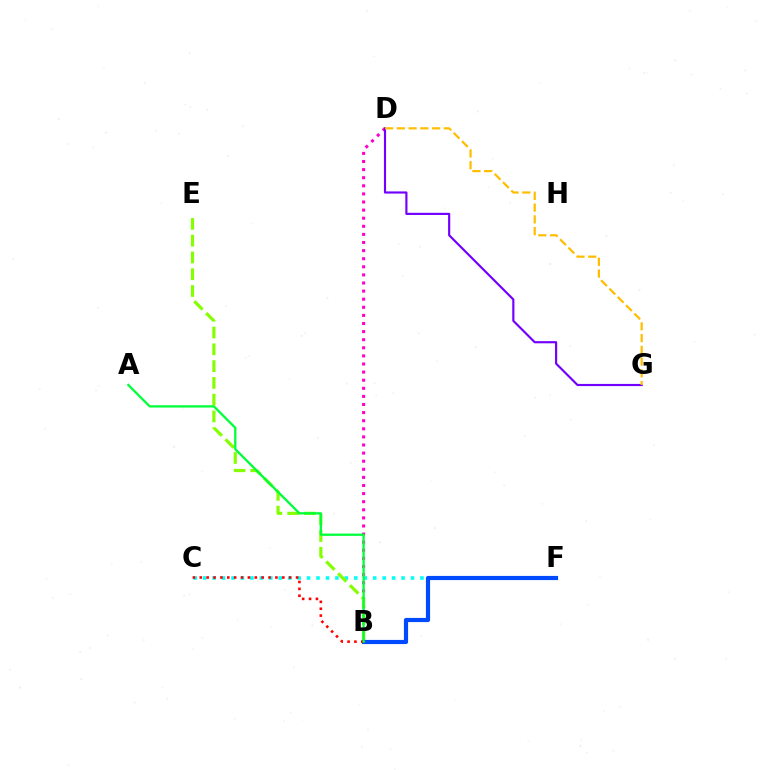{('C', 'F'): [{'color': '#00fff6', 'line_style': 'dotted', 'thickness': 2.57}], ('B', 'D'): [{'color': '#ff00cf', 'line_style': 'dotted', 'thickness': 2.2}], ('D', 'G'): [{'color': '#7200ff', 'line_style': 'solid', 'thickness': 1.55}, {'color': '#ffbd00', 'line_style': 'dashed', 'thickness': 1.6}], ('B', 'E'): [{'color': '#84ff00', 'line_style': 'dashed', 'thickness': 2.28}], ('B', 'F'): [{'color': '#004bff', 'line_style': 'solid', 'thickness': 3.0}], ('B', 'C'): [{'color': '#ff0000', 'line_style': 'dotted', 'thickness': 1.87}], ('A', 'B'): [{'color': '#00ff39', 'line_style': 'solid', 'thickness': 1.65}]}